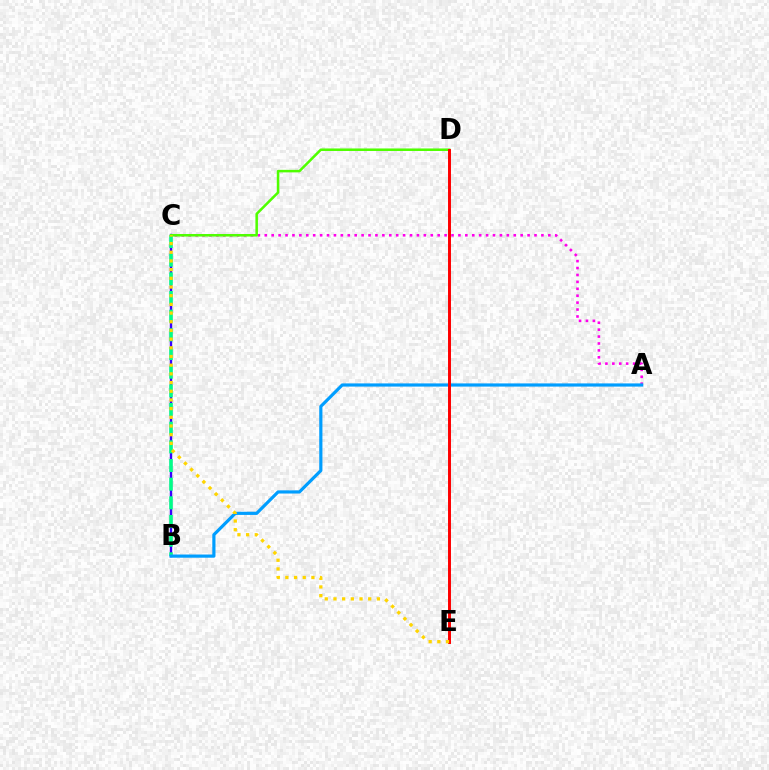{('B', 'C'): [{'color': '#3700ff', 'line_style': 'solid', 'thickness': 1.72}, {'color': '#00ff86', 'line_style': 'dashed', 'thickness': 2.54}], ('A', 'C'): [{'color': '#ff00ed', 'line_style': 'dotted', 'thickness': 1.88}], ('C', 'D'): [{'color': '#4fff00', 'line_style': 'solid', 'thickness': 1.82}], ('A', 'B'): [{'color': '#009eff', 'line_style': 'solid', 'thickness': 2.29}], ('D', 'E'): [{'color': '#ff0000', 'line_style': 'solid', 'thickness': 2.13}], ('C', 'E'): [{'color': '#ffd500', 'line_style': 'dotted', 'thickness': 2.36}]}